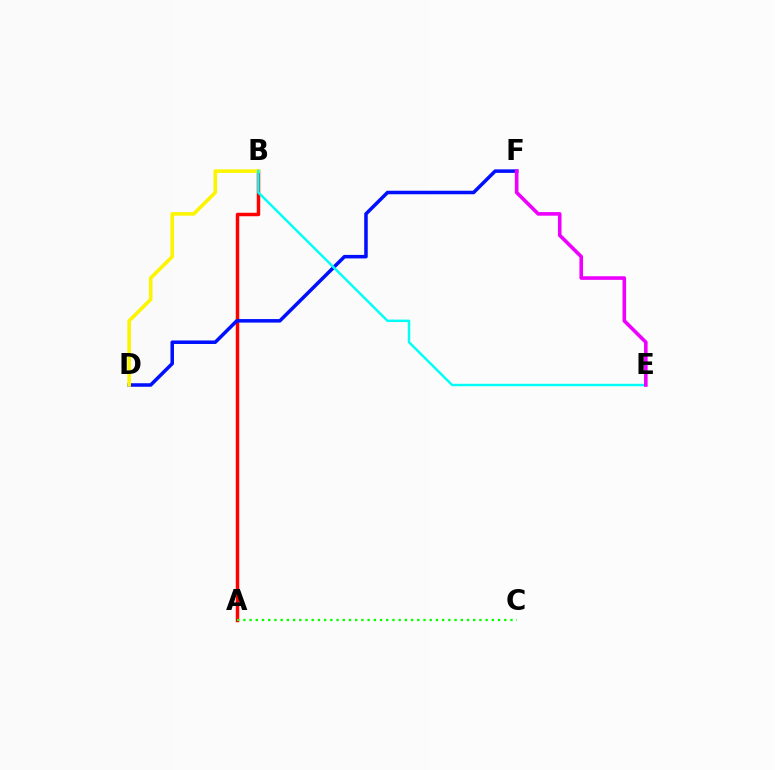{('A', 'B'): [{'color': '#ff0000', 'line_style': 'solid', 'thickness': 2.49}], ('D', 'F'): [{'color': '#0010ff', 'line_style': 'solid', 'thickness': 2.54}], ('B', 'D'): [{'color': '#fcf500', 'line_style': 'solid', 'thickness': 2.57}], ('B', 'E'): [{'color': '#00fff6', 'line_style': 'solid', 'thickness': 1.76}], ('A', 'C'): [{'color': '#08ff00', 'line_style': 'dotted', 'thickness': 1.69}], ('E', 'F'): [{'color': '#ee00ff', 'line_style': 'solid', 'thickness': 2.6}]}